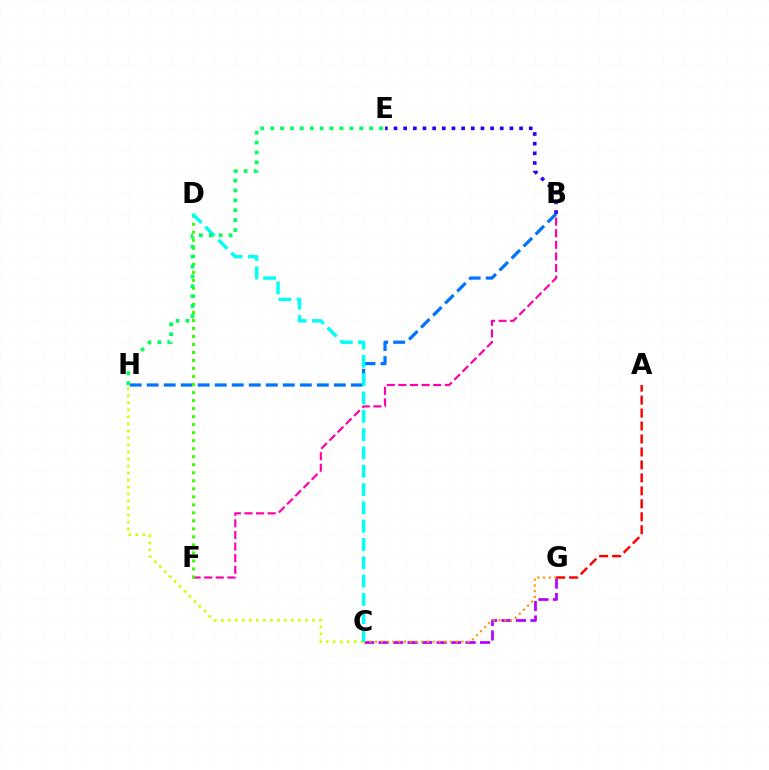{('C', 'G'): [{'color': '#b900ff', 'line_style': 'dashed', 'thickness': 1.97}, {'color': '#ff9400', 'line_style': 'dotted', 'thickness': 1.56}], ('B', 'H'): [{'color': '#0074ff', 'line_style': 'dashed', 'thickness': 2.31}], ('B', 'F'): [{'color': '#ff00ac', 'line_style': 'dashed', 'thickness': 1.58}], ('C', 'H'): [{'color': '#d1ff00', 'line_style': 'dotted', 'thickness': 1.91}], ('D', 'F'): [{'color': '#3dff00', 'line_style': 'dotted', 'thickness': 2.18}], ('C', 'D'): [{'color': '#00fff6', 'line_style': 'dashed', 'thickness': 2.49}], ('B', 'E'): [{'color': '#2500ff', 'line_style': 'dotted', 'thickness': 2.62}], ('E', 'H'): [{'color': '#00ff5c', 'line_style': 'dotted', 'thickness': 2.69}], ('A', 'G'): [{'color': '#ff0000', 'line_style': 'dashed', 'thickness': 1.76}]}